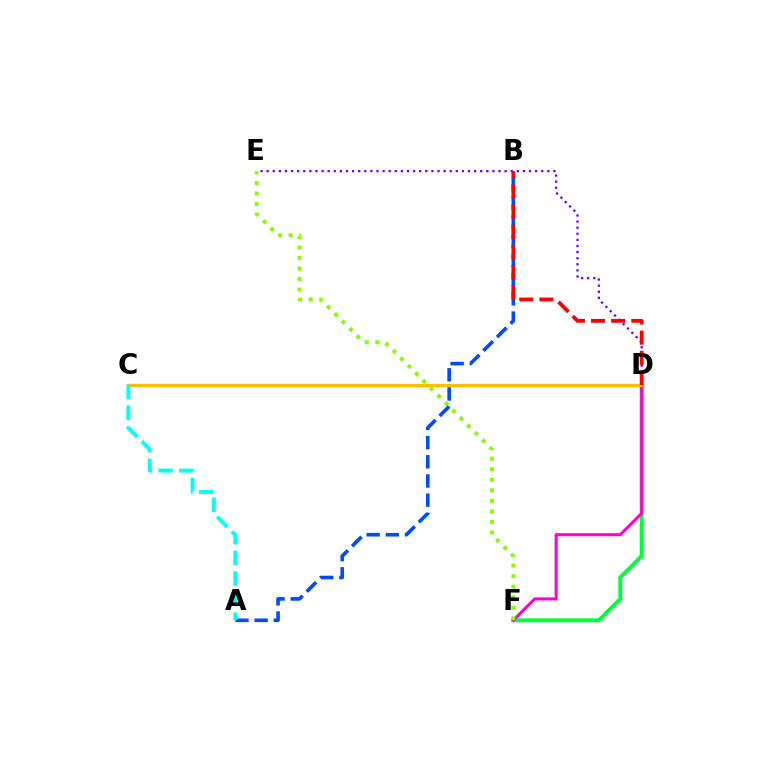{('D', 'F'): [{'color': '#00ff39', 'line_style': 'solid', 'thickness': 2.84}, {'color': '#ff00cf', 'line_style': 'solid', 'thickness': 2.18}], ('D', 'E'): [{'color': '#7200ff', 'line_style': 'dotted', 'thickness': 1.66}], ('C', 'D'): [{'color': '#ffbd00', 'line_style': 'solid', 'thickness': 2.39}], ('E', 'F'): [{'color': '#84ff00', 'line_style': 'dotted', 'thickness': 2.86}], ('A', 'B'): [{'color': '#004bff', 'line_style': 'dashed', 'thickness': 2.6}], ('B', 'D'): [{'color': '#ff0000', 'line_style': 'dashed', 'thickness': 2.74}], ('A', 'C'): [{'color': '#00fff6', 'line_style': 'dashed', 'thickness': 2.8}]}